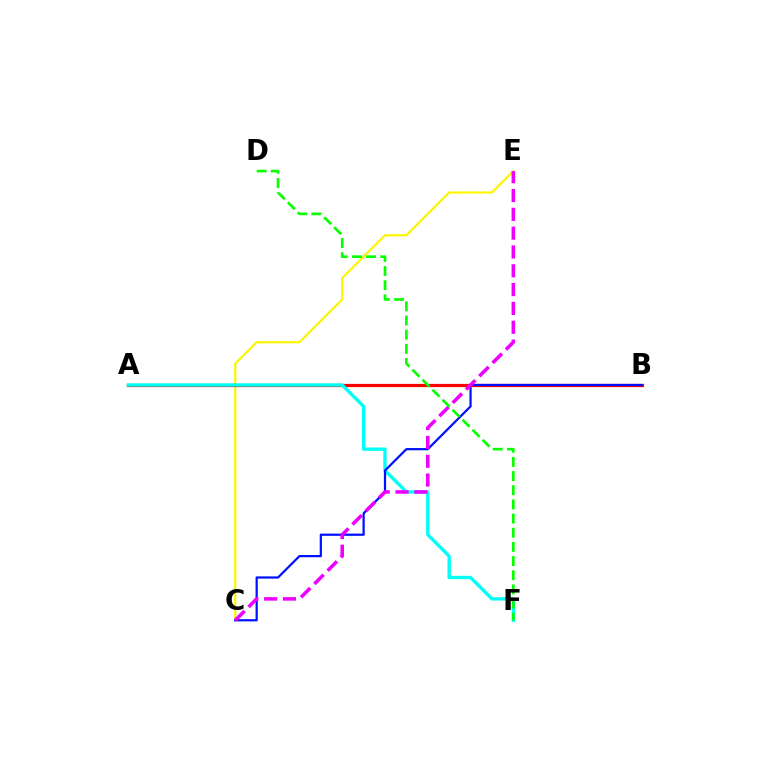{('C', 'E'): [{'color': '#fcf500', 'line_style': 'solid', 'thickness': 1.57}, {'color': '#ee00ff', 'line_style': 'dashed', 'thickness': 2.56}], ('A', 'B'): [{'color': '#ff0000', 'line_style': 'solid', 'thickness': 2.33}], ('A', 'F'): [{'color': '#00fff6', 'line_style': 'solid', 'thickness': 2.41}], ('B', 'C'): [{'color': '#0010ff', 'line_style': 'solid', 'thickness': 1.61}], ('D', 'F'): [{'color': '#08ff00', 'line_style': 'dashed', 'thickness': 1.92}]}